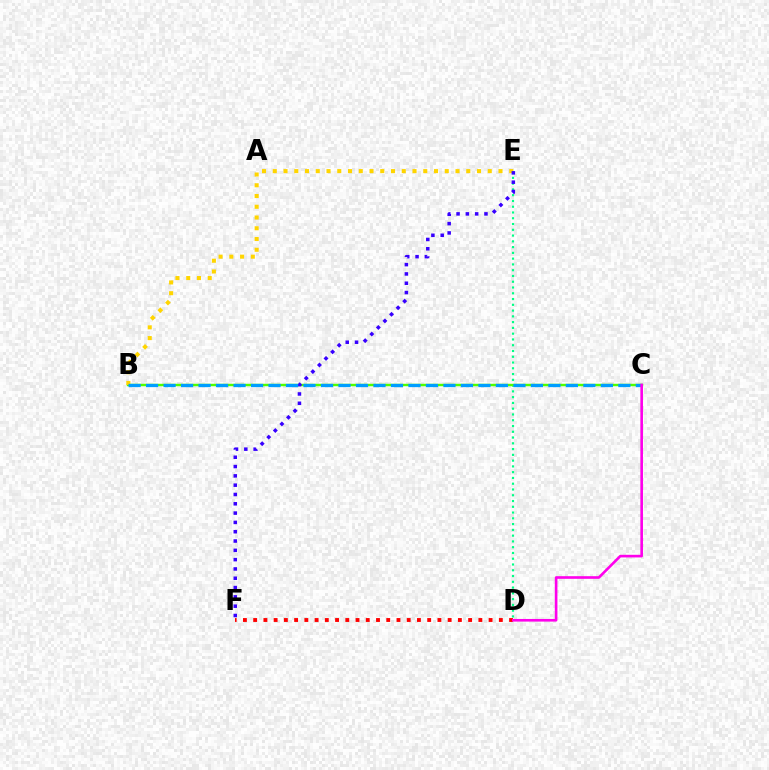{('D', 'F'): [{'color': '#ff0000', 'line_style': 'dotted', 'thickness': 2.78}], ('D', 'E'): [{'color': '#00ff86', 'line_style': 'dotted', 'thickness': 1.57}], ('B', 'C'): [{'color': '#4fff00', 'line_style': 'solid', 'thickness': 1.76}, {'color': '#009eff', 'line_style': 'dashed', 'thickness': 2.38}], ('B', 'E'): [{'color': '#ffd500', 'line_style': 'dotted', 'thickness': 2.92}], ('E', 'F'): [{'color': '#3700ff', 'line_style': 'dotted', 'thickness': 2.53}], ('C', 'D'): [{'color': '#ff00ed', 'line_style': 'solid', 'thickness': 1.89}]}